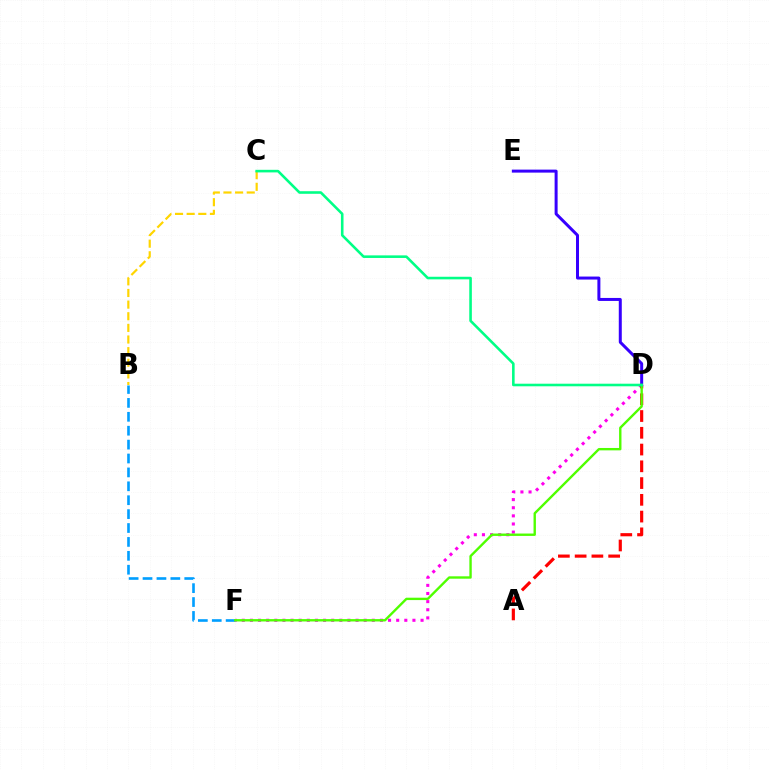{('B', 'F'): [{'color': '#009eff', 'line_style': 'dashed', 'thickness': 1.89}], ('D', 'F'): [{'color': '#ff00ed', 'line_style': 'dotted', 'thickness': 2.21}, {'color': '#4fff00', 'line_style': 'solid', 'thickness': 1.71}], ('A', 'D'): [{'color': '#ff0000', 'line_style': 'dashed', 'thickness': 2.28}], ('D', 'E'): [{'color': '#3700ff', 'line_style': 'solid', 'thickness': 2.16}], ('B', 'C'): [{'color': '#ffd500', 'line_style': 'dashed', 'thickness': 1.58}], ('C', 'D'): [{'color': '#00ff86', 'line_style': 'solid', 'thickness': 1.86}]}